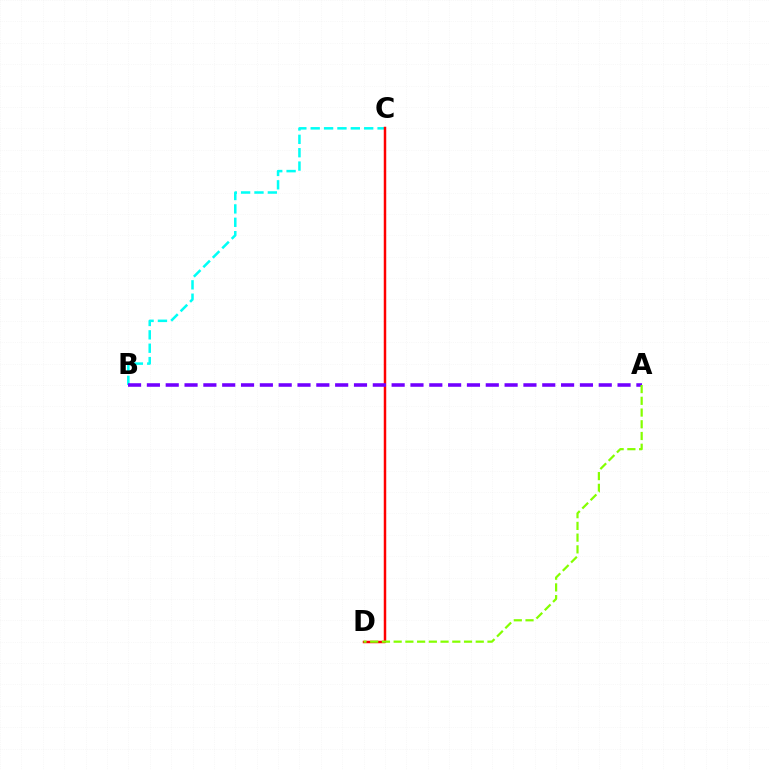{('B', 'C'): [{'color': '#00fff6', 'line_style': 'dashed', 'thickness': 1.82}], ('C', 'D'): [{'color': '#ff0000', 'line_style': 'solid', 'thickness': 1.78}], ('A', 'B'): [{'color': '#7200ff', 'line_style': 'dashed', 'thickness': 2.56}], ('A', 'D'): [{'color': '#84ff00', 'line_style': 'dashed', 'thickness': 1.59}]}